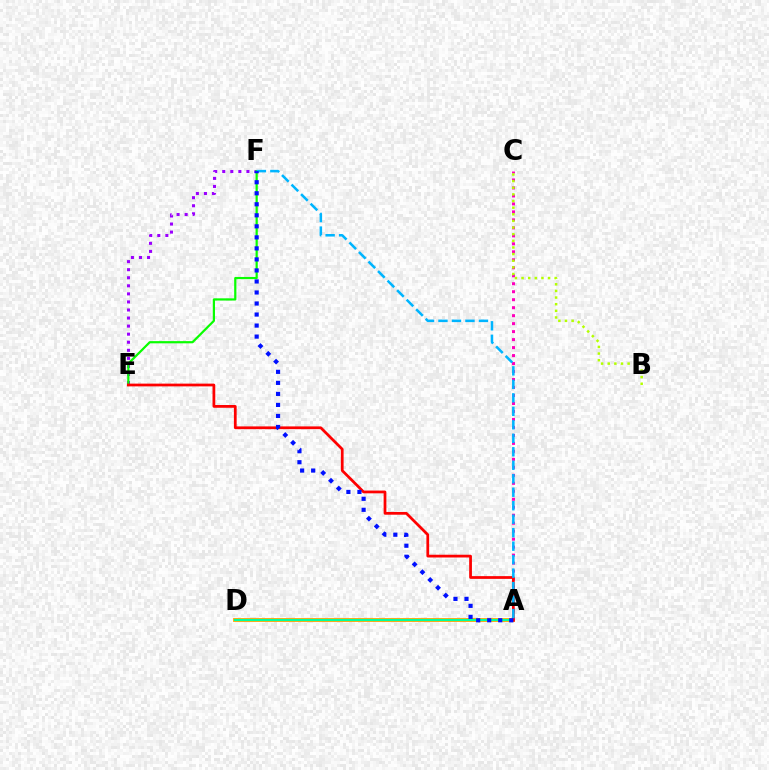{('A', 'D'): [{'color': '#ffa500', 'line_style': 'solid', 'thickness': 2.75}, {'color': '#00ff9d', 'line_style': 'solid', 'thickness': 1.5}], ('A', 'C'): [{'color': '#ff00bd', 'line_style': 'dotted', 'thickness': 2.17}], ('E', 'F'): [{'color': '#9b00ff', 'line_style': 'dotted', 'thickness': 2.19}, {'color': '#08ff00', 'line_style': 'solid', 'thickness': 1.59}], ('A', 'E'): [{'color': '#ff0000', 'line_style': 'solid', 'thickness': 1.98}], ('A', 'F'): [{'color': '#00b5ff', 'line_style': 'dashed', 'thickness': 1.83}, {'color': '#0010ff', 'line_style': 'dotted', 'thickness': 3.0}], ('B', 'C'): [{'color': '#b3ff00', 'line_style': 'dotted', 'thickness': 1.8}]}